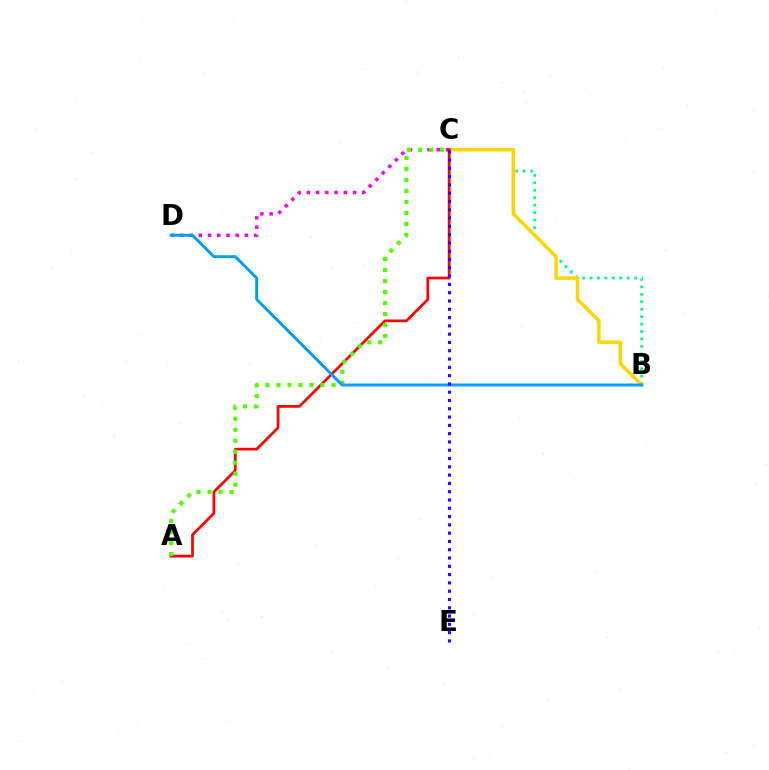{('B', 'C'): [{'color': '#00ff86', 'line_style': 'dotted', 'thickness': 2.02}, {'color': '#ffd500', 'line_style': 'solid', 'thickness': 2.51}], ('C', 'D'): [{'color': '#ff00ed', 'line_style': 'dotted', 'thickness': 2.51}], ('A', 'C'): [{'color': '#ff0000', 'line_style': 'solid', 'thickness': 1.96}, {'color': '#4fff00', 'line_style': 'dotted', 'thickness': 2.99}], ('B', 'D'): [{'color': '#009eff', 'line_style': 'solid', 'thickness': 2.11}], ('C', 'E'): [{'color': '#3700ff', 'line_style': 'dotted', 'thickness': 2.25}]}